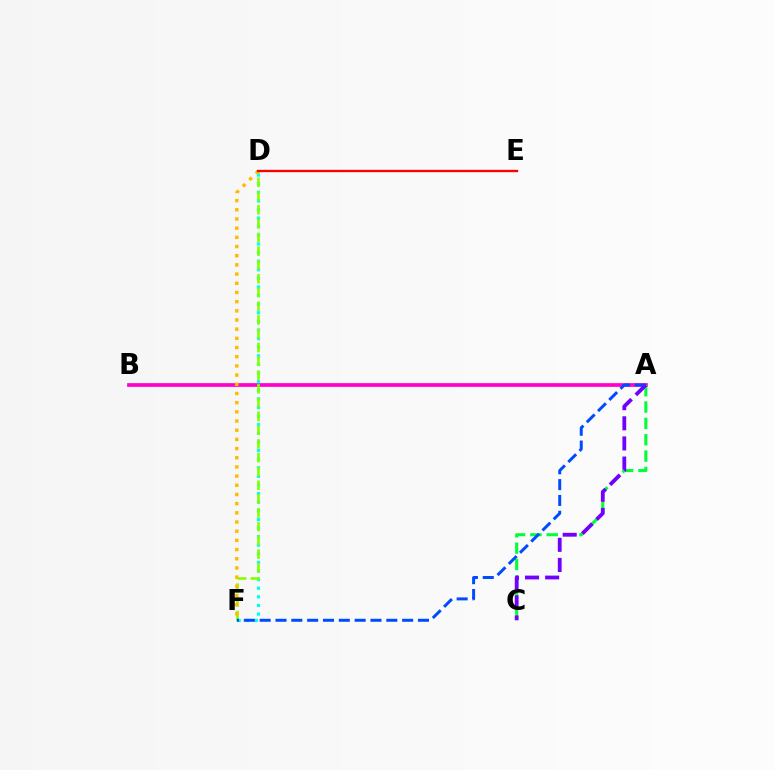{('A', 'B'): [{'color': '#ff00cf', 'line_style': 'solid', 'thickness': 2.67}], ('D', 'F'): [{'color': '#00fff6', 'line_style': 'dotted', 'thickness': 2.34}, {'color': '#84ff00', 'line_style': 'dashed', 'thickness': 1.87}, {'color': '#ffbd00', 'line_style': 'dotted', 'thickness': 2.49}], ('A', 'C'): [{'color': '#00ff39', 'line_style': 'dashed', 'thickness': 2.22}, {'color': '#7200ff', 'line_style': 'dashed', 'thickness': 2.73}], ('A', 'F'): [{'color': '#004bff', 'line_style': 'dashed', 'thickness': 2.15}], ('D', 'E'): [{'color': '#ff0000', 'line_style': 'solid', 'thickness': 1.68}]}